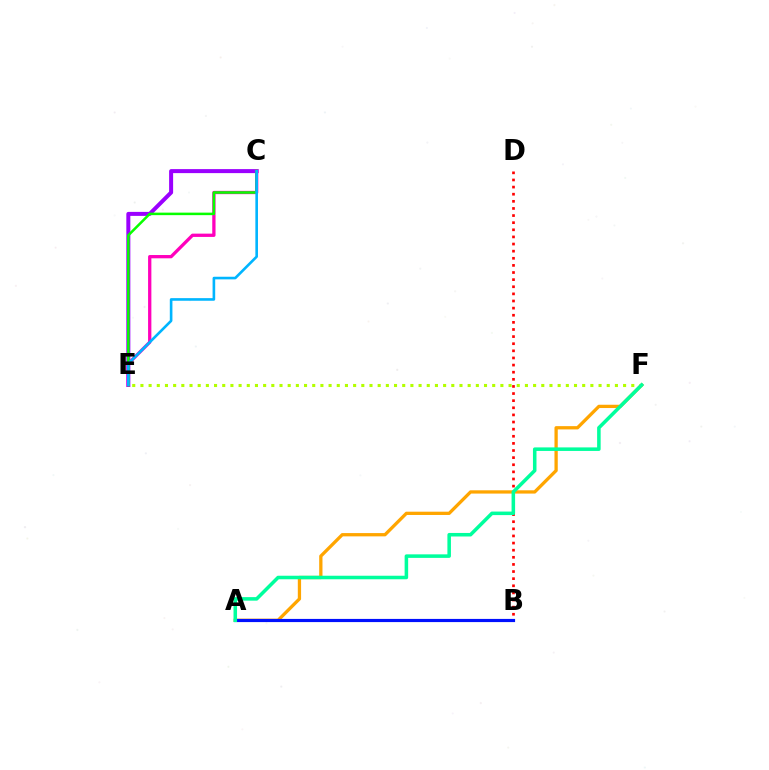{('A', 'F'): [{'color': '#ffa500', 'line_style': 'solid', 'thickness': 2.36}, {'color': '#00ff9d', 'line_style': 'solid', 'thickness': 2.54}], ('B', 'D'): [{'color': '#ff0000', 'line_style': 'dotted', 'thickness': 1.93}], ('C', 'E'): [{'color': '#9b00ff', 'line_style': 'solid', 'thickness': 2.88}, {'color': '#ff00bd', 'line_style': 'solid', 'thickness': 2.37}, {'color': '#08ff00', 'line_style': 'solid', 'thickness': 1.81}, {'color': '#00b5ff', 'line_style': 'solid', 'thickness': 1.88}], ('E', 'F'): [{'color': '#b3ff00', 'line_style': 'dotted', 'thickness': 2.22}], ('A', 'B'): [{'color': '#0010ff', 'line_style': 'solid', 'thickness': 2.28}]}